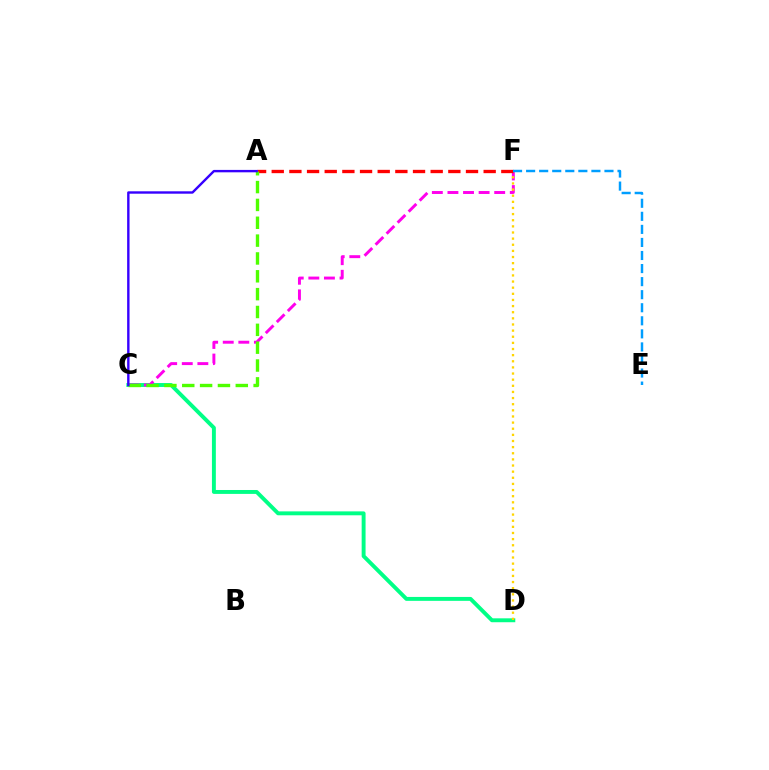{('C', 'D'): [{'color': '#00ff86', 'line_style': 'solid', 'thickness': 2.81}], ('C', 'F'): [{'color': '#ff00ed', 'line_style': 'dashed', 'thickness': 2.12}], ('D', 'F'): [{'color': '#ffd500', 'line_style': 'dotted', 'thickness': 1.67}], ('A', 'F'): [{'color': '#ff0000', 'line_style': 'dashed', 'thickness': 2.4}], ('A', 'C'): [{'color': '#4fff00', 'line_style': 'dashed', 'thickness': 2.42}, {'color': '#3700ff', 'line_style': 'solid', 'thickness': 1.73}], ('E', 'F'): [{'color': '#009eff', 'line_style': 'dashed', 'thickness': 1.77}]}